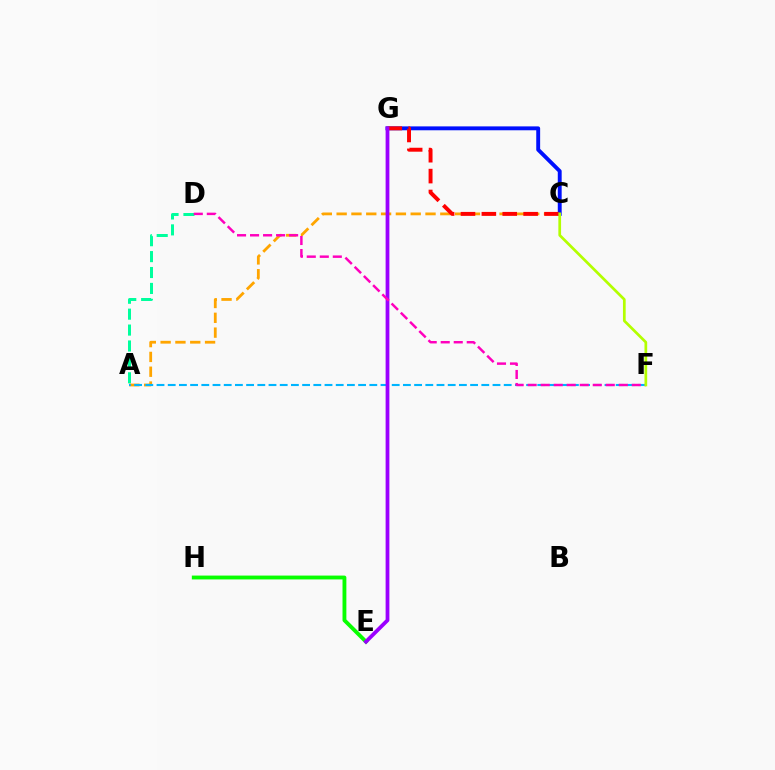{('A', 'D'): [{'color': '#00ff9d', 'line_style': 'dashed', 'thickness': 2.16}], ('A', 'C'): [{'color': '#ffa500', 'line_style': 'dashed', 'thickness': 2.01}], ('C', 'G'): [{'color': '#0010ff', 'line_style': 'solid', 'thickness': 2.8}, {'color': '#ff0000', 'line_style': 'dashed', 'thickness': 2.84}], ('E', 'H'): [{'color': '#08ff00', 'line_style': 'solid', 'thickness': 2.77}], ('A', 'F'): [{'color': '#00b5ff', 'line_style': 'dashed', 'thickness': 1.52}], ('E', 'G'): [{'color': '#9b00ff', 'line_style': 'solid', 'thickness': 2.71}], ('D', 'F'): [{'color': '#ff00bd', 'line_style': 'dashed', 'thickness': 1.77}], ('C', 'F'): [{'color': '#b3ff00', 'line_style': 'solid', 'thickness': 1.95}]}